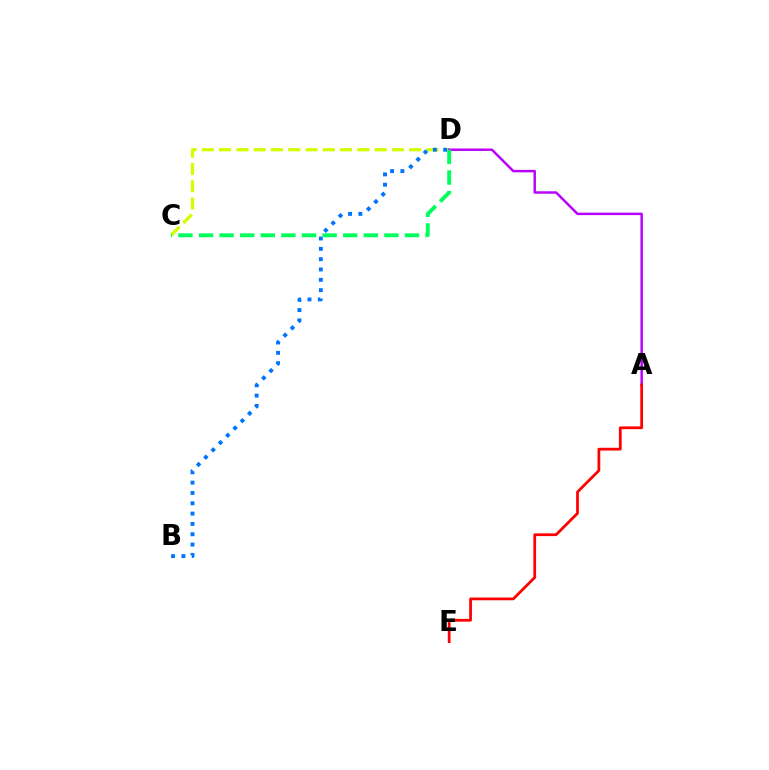{('C', 'D'): [{'color': '#d1ff00', 'line_style': 'dashed', 'thickness': 2.35}, {'color': '#00ff5c', 'line_style': 'dashed', 'thickness': 2.8}], ('B', 'D'): [{'color': '#0074ff', 'line_style': 'dotted', 'thickness': 2.81}], ('A', 'D'): [{'color': '#b900ff', 'line_style': 'solid', 'thickness': 1.77}], ('A', 'E'): [{'color': '#ff0000', 'line_style': 'solid', 'thickness': 1.98}]}